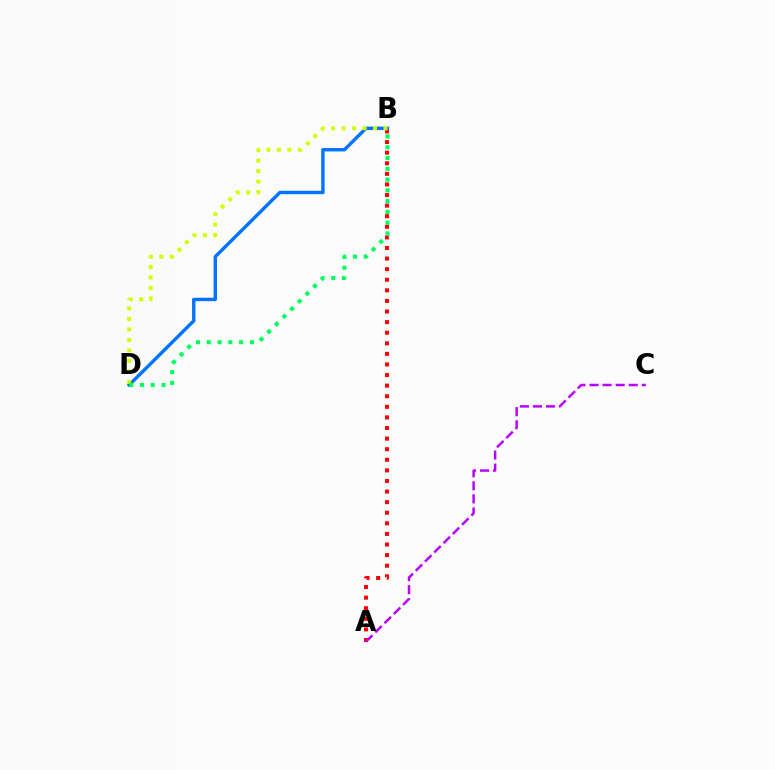{('A', 'B'): [{'color': '#ff0000', 'line_style': 'dotted', 'thickness': 2.88}], ('B', 'D'): [{'color': '#0074ff', 'line_style': 'solid', 'thickness': 2.45}, {'color': '#d1ff00', 'line_style': 'dotted', 'thickness': 2.85}, {'color': '#00ff5c', 'line_style': 'dotted', 'thickness': 2.93}], ('A', 'C'): [{'color': '#b900ff', 'line_style': 'dashed', 'thickness': 1.78}]}